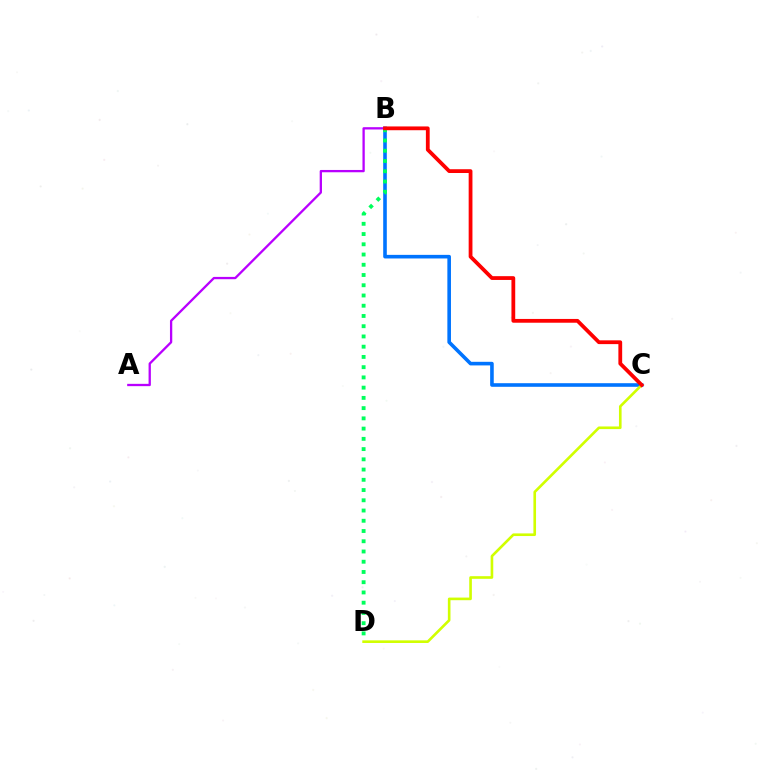{('B', 'C'): [{'color': '#0074ff', 'line_style': 'solid', 'thickness': 2.59}, {'color': '#ff0000', 'line_style': 'solid', 'thickness': 2.72}], ('A', 'B'): [{'color': '#b900ff', 'line_style': 'solid', 'thickness': 1.66}], ('B', 'D'): [{'color': '#00ff5c', 'line_style': 'dotted', 'thickness': 2.78}], ('C', 'D'): [{'color': '#d1ff00', 'line_style': 'solid', 'thickness': 1.89}]}